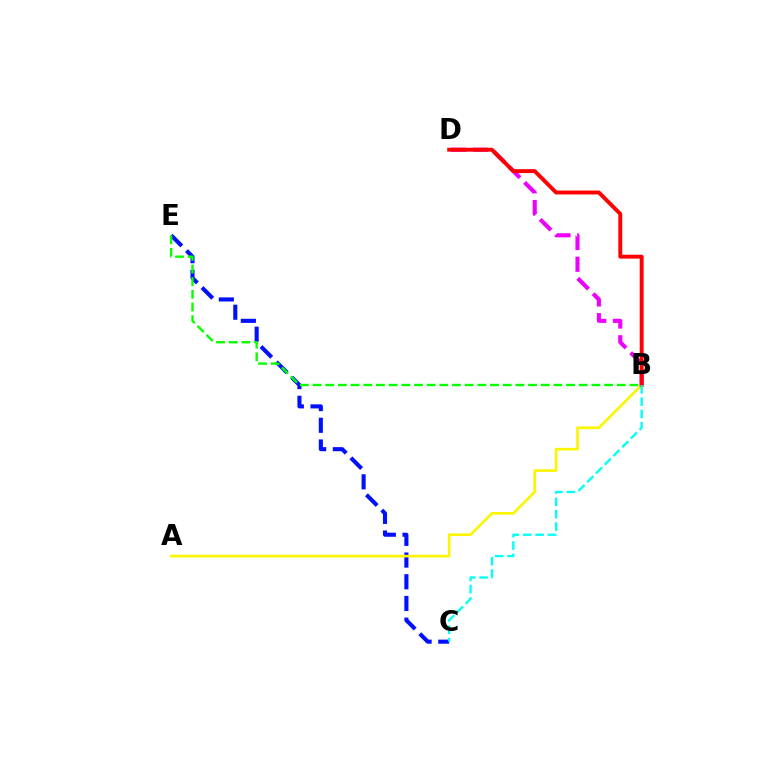{('C', 'E'): [{'color': '#0010ff', 'line_style': 'dashed', 'thickness': 2.95}], ('B', 'D'): [{'color': '#ee00ff', 'line_style': 'dashed', 'thickness': 2.95}, {'color': '#ff0000', 'line_style': 'solid', 'thickness': 2.81}], ('A', 'B'): [{'color': '#fcf500', 'line_style': 'solid', 'thickness': 1.9}], ('B', 'E'): [{'color': '#08ff00', 'line_style': 'dashed', 'thickness': 1.72}], ('B', 'C'): [{'color': '#00fff6', 'line_style': 'dashed', 'thickness': 1.68}]}